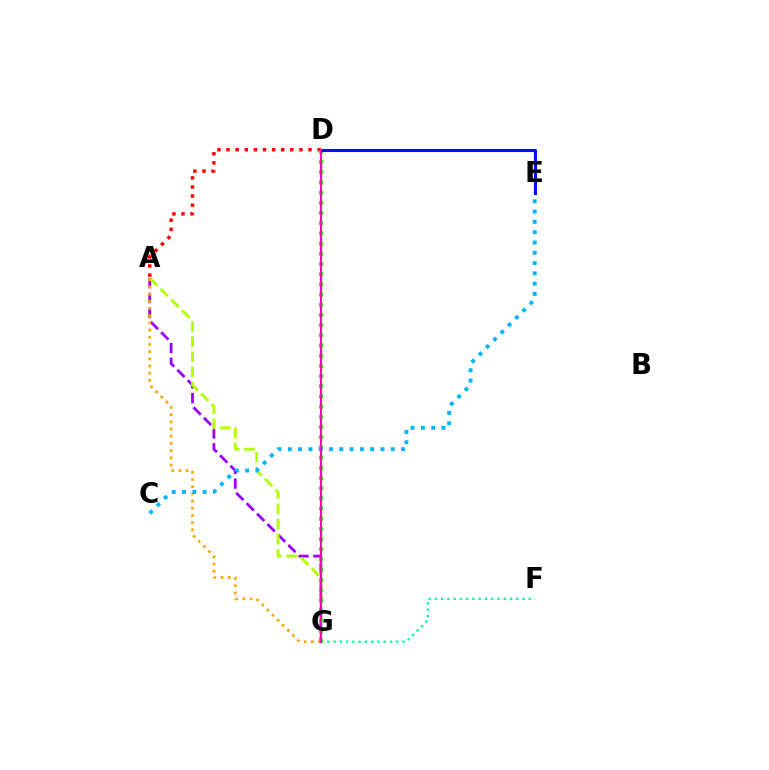{('A', 'G'): [{'color': '#9b00ff', 'line_style': 'dashed', 'thickness': 2.0}, {'color': '#b3ff00', 'line_style': 'dashed', 'thickness': 2.06}, {'color': '#ffa500', 'line_style': 'dotted', 'thickness': 1.95}], ('F', 'G'): [{'color': '#00ff9d', 'line_style': 'dotted', 'thickness': 1.7}], ('A', 'D'): [{'color': '#ff0000', 'line_style': 'dotted', 'thickness': 2.47}], ('D', 'G'): [{'color': '#08ff00', 'line_style': 'dotted', 'thickness': 2.77}, {'color': '#ff00bd', 'line_style': 'solid', 'thickness': 1.56}], ('C', 'E'): [{'color': '#00b5ff', 'line_style': 'dotted', 'thickness': 2.8}], ('D', 'E'): [{'color': '#0010ff', 'line_style': 'solid', 'thickness': 2.22}]}